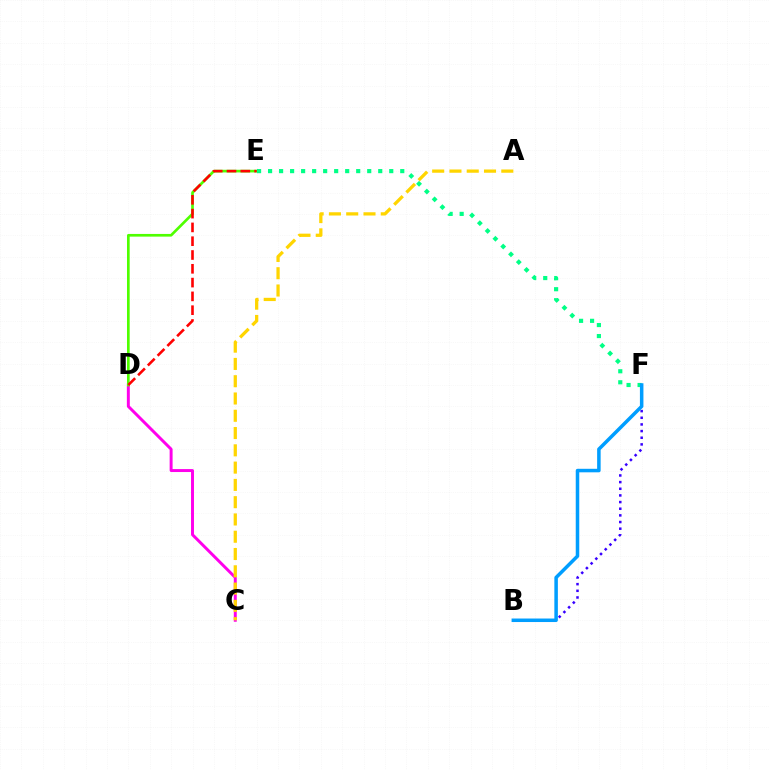{('B', 'F'): [{'color': '#3700ff', 'line_style': 'dotted', 'thickness': 1.81}, {'color': '#009eff', 'line_style': 'solid', 'thickness': 2.53}], ('C', 'D'): [{'color': '#ff00ed', 'line_style': 'solid', 'thickness': 2.13}], ('D', 'E'): [{'color': '#4fff00', 'line_style': 'solid', 'thickness': 1.93}, {'color': '#ff0000', 'line_style': 'dashed', 'thickness': 1.87}], ('E', 'F'): [{'color': '#00ff86', 'line_style': 'dotted', 'thickness': 2.99}], ('A', 'C'): [{'color': '#ffd500', 'line_style': 'dashed', 'thickness': 2.35}]}